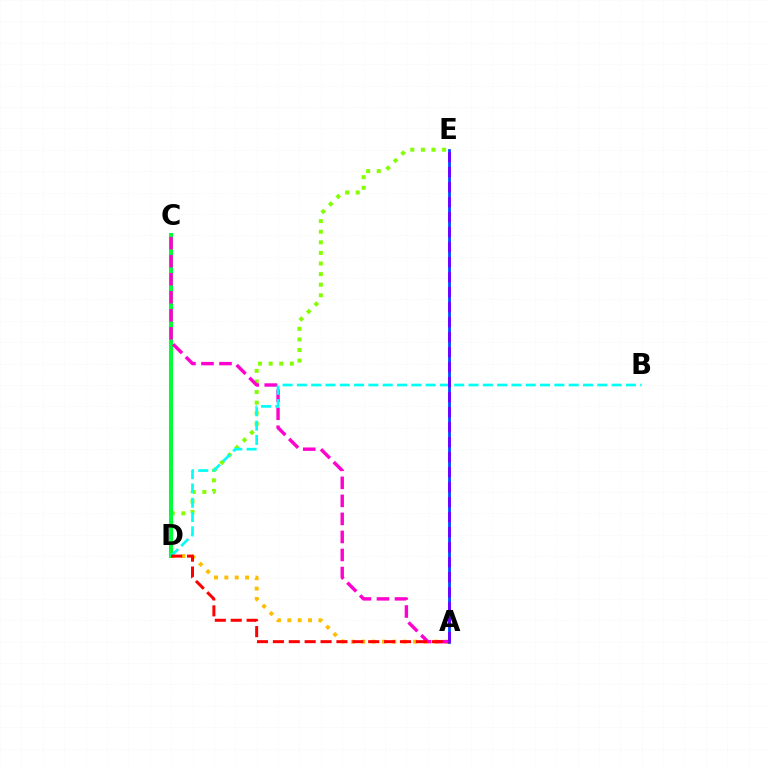{('D', 'E'): [{'color': '#84ff00', 'line_style': 'dotted', 'thickness': 2.88}], ('C', 'D'): [{'color': '#00ff39', 'line_style': 'solid', 'thickness': 2.93}], ('A', 'D'): [{'color': '#ffbd00', 'line_style': 'dotted', 'thickness': 2.81}, {'color': '#ff0000', 'line_style': 'dashed', 'thickness': 2.16}], ('A', 'C'): [{'color': '#ff00cf', 'line_style': 'dashed', 'thickness': 2.45}], ('B', 'D'): [{'color': '#00fff6', 'line_style': 'dashed', 'thickness': 1.94}], ('A', 'E'): [{'color': '#004bff', 'line_style': 'solid', 'thickness': 2.01}, {'color': '#7200ff', 'line_style': 'dashed', 'thickness': 2.04}]}